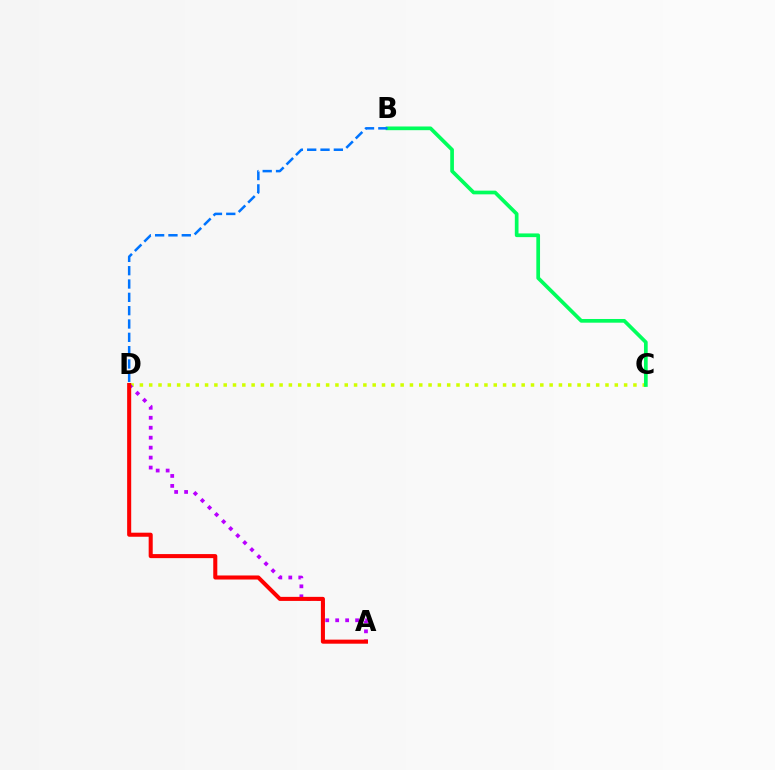{('C', 'D'): [{'color': '#d1ff00', 'line_style': 'dotted', 'thickness': 2.53}], ('A', 'D'): [{'color': '#b900ff', 'line_style': 'dotted', 'thickness': 2.71}, {'color': '#ff0000', 'line_style': 'solid', 'thickness': 2.92}], ('B', 'C'): [{'color': '#00ff5c', 'line_style': 'solid', 'thickness': 2.66}], ('B', 'D'): [{'color': '#0074ff', 'line_style': 'dashed', 'thickness': 1.81}]}